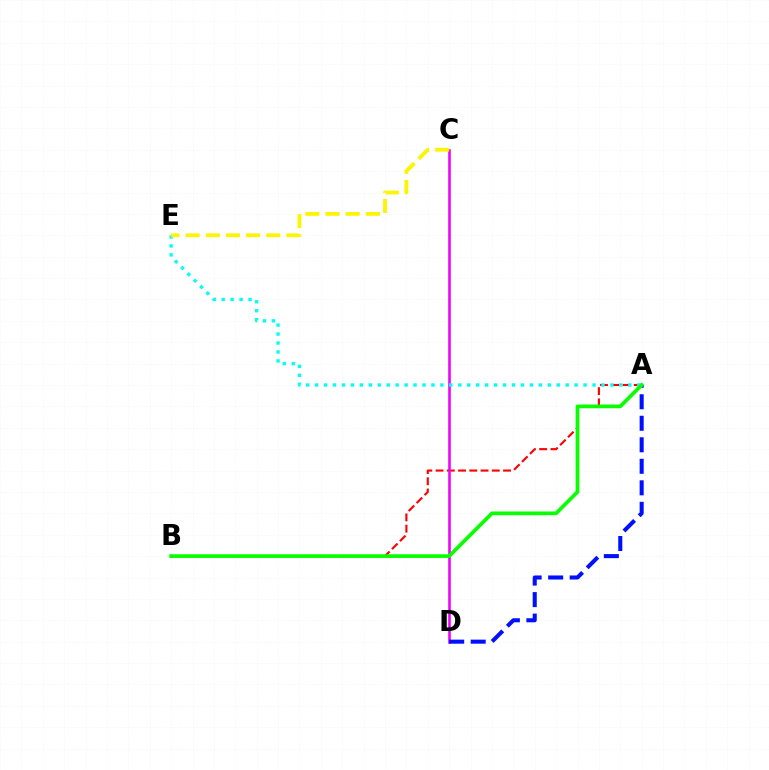{('A', 'B'): [{'color': '#ff0000', 'line_style': 'dashed', 'thickness': 1.53}, {'color': '#08ff00', 'line_style': 'solid', 'thickness': 2.66}], ('C', 'D'): [{'color': '#ee00ff', 'line_style': 'solid', 'thickness': 1.86}], ('A', 'E'): [{'color': '#00fff6', 'line_style': 'dotted', 'thickness': 2.43}], ('A', 'D'): [{'color': '#0010ff', 'line_style': 'dashed', 'thickness': 2.92}], ('C', 'E'): [{'color': '#fcf500', 'line_style': 'dashed', 'thickness': 2.74}]}